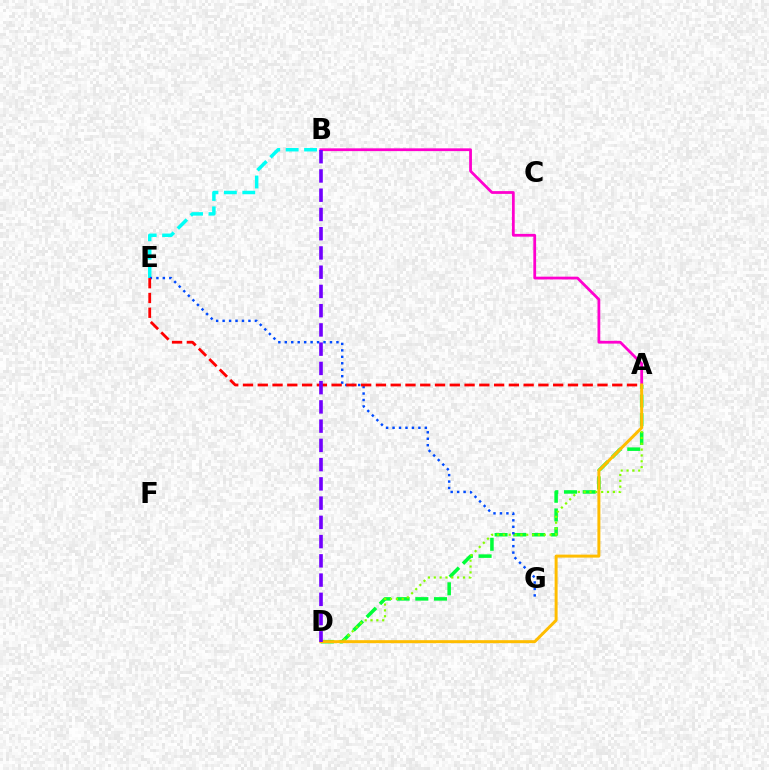{('A', 'D'): [{'color': '#00ff39', 'line_style': 'dashed', 'thickness': 2.54}, {'color': '#84ff00', 'line_style': 'dotted', 'thickness': 1.59}, {'color': '#ffbd00', 'line_style': 'solid', 'thickness': 2.14}], ('B', 'E'): [{'color': '#00fff6', 'line_style': 'dashed', 'thickness': 2.5}], ('E', 'G'): [{'color': '#004bff', 'line_style': 'dotted', 'thickness': 1.75}], ('A', 'B'): [{'color': '#ff00cf', 'line_style': 'solid', 'thickness': 2.0}], ('A', 'E'): [{'color': '#ff0000', 'line_style': 'dashed', 'thickness': 2.01}], ('B', 'D'): [{'color': '#7200ff', 'line_style': 'dashed', 'thickness': 2.61}]}